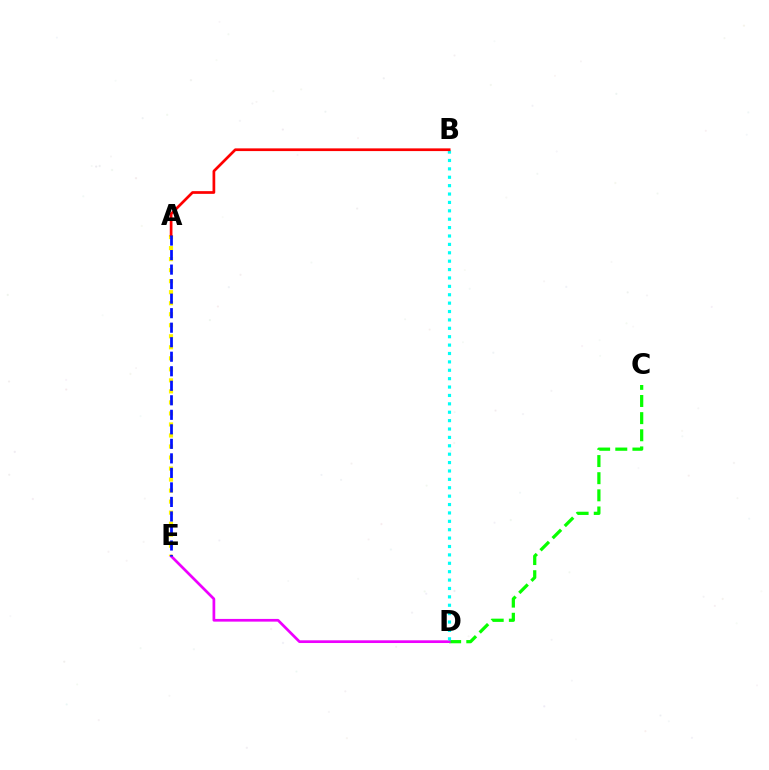{('C', 'D'): [{'color': '#08ff00', 'line_style': 'dashed', 'thickness': 2.33}], ('D', 'E'): [{'color': '#ee00ff', 'line_style': 'solid', 'thickness': 1.95}], ('B', 'D'): [{'color': '#00fff6', 'line_style': 'dotted', 'thickness': 2.28}], ('A', 'E'): [{'color': '#fcf500', 'line_style': 'dotted', 'thickness': 2.99}, {'color': '#0010ff', 'line_style': 'dashed', 'thickness': 1.97}], ('A', 'B'): [{'color': '#ff0000', 'line_style': 'solid', 'thickness': 1.95}]}